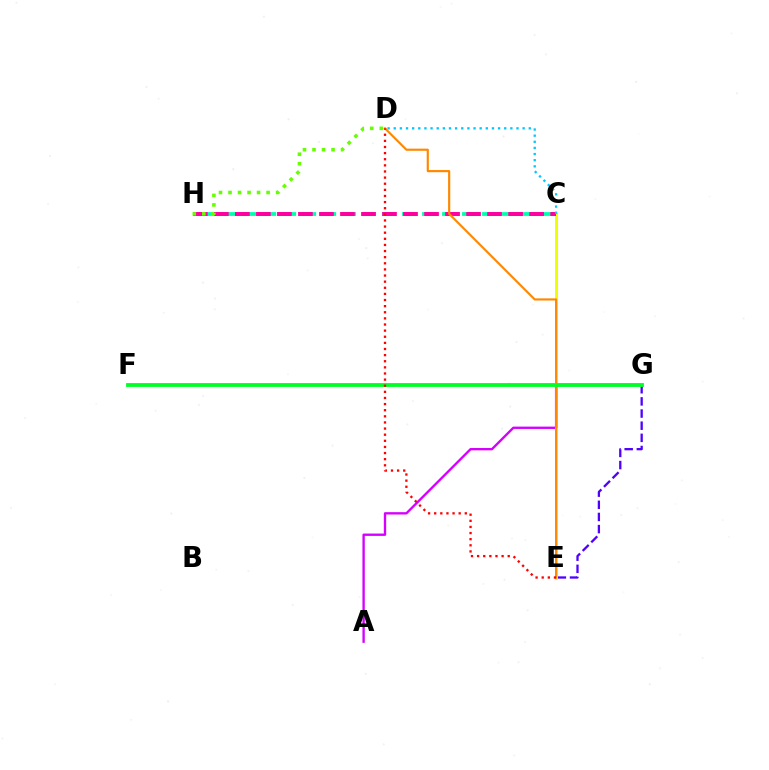{('C', 'E'): [{'color': '#003fff', 'line_style': 'dotted', 'thickness': 1.98}, {'color': '#eeff00', 'line_style': 'solid', 'thickness': 2.15}], ('E', 'G'): [{'color': '#4f00ff', 'line_style': 'dashed', 'thickness': 1.65}], ('A', 'G'): [{'color': '#d600ff', 'line_style': 'solid', 'thickness': 1.69}], ('C', 'H'): [{'color': '#00ffaf', 'line_style': 'dashed', 'thickness': 2.72}, {'color': '#ff00a0', 'line_style': 'dashed', 'thickness': 2.86}], ('C', 'D'): [{'color': '#00c7ff', 'line_style': 'dotted', 'thickness': 1.67}], ('D', 'E'): [{'color': '#ff8800', 'line_style': 'solid', 'thickness': 1.55}, {'color': '#ff0000', 'line_style': 'dotted', 'thickness': 1.66}], ('F', 'G'): [{'color': '#00ff27', 'line_style': 'solid', 'thickness': 2.75}], ('D', 'H'): [{'color': '#66ff00', 'line_style': 'dotted', 'thickness': 2.59}]}